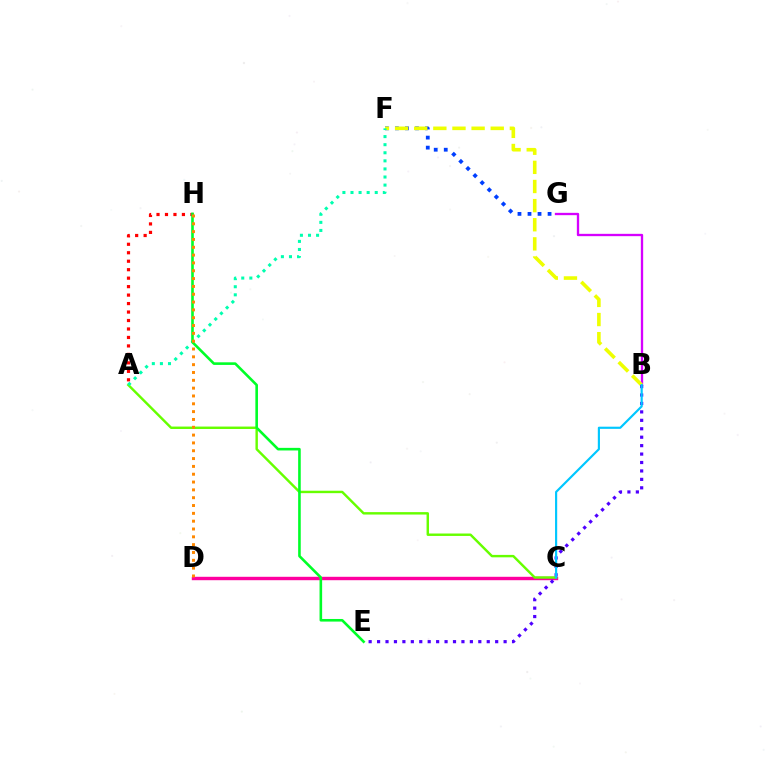{('B', 'G'): [{'color': '#d600ff', 'line_style': 'solid', 'thickness': 1.68}], ('C', 'D'): [{'color': '#ff00a0', 'line_style': 'solid', 'thickness': 2.45}], ('A', 'H'): [{'color': '#ff0000', 'line_style': 'dotted', 'thickness': 2.3}], ('F', 'G'): [{'color': '#003fff', 'line_style': 'dotted', 'thickness': 2.73}], ('A', 'C'): [{'color': '#66ff00', 'line_style': 'solid', 'thickness': 1.75}], ('B', 'F'): [{'color': '#eeff00', 'line_style': 'dashed', 'thickness': 2.6}], ('A', 'F'): [{'color': '#00ffaf', 'line_style': 'dotted', 'thickness': 2.2}], ('B', 'E'): [{'color': '#4f00ff', 'line_style': 'dotted', 'thickness': 2.29}], ('E', 'H'): [{'color': '#00ff27', 'line_style': 'solid', 'thickness': 1.88}], ('D', 'H'): [{'color': '#ff8800', 'line_style': 'dotted', 'thickness': 2.13}], ('B', 'C'): [{'color': '#00c7ff', 'line_style': 'solid', 'thickness': 1.56}]}